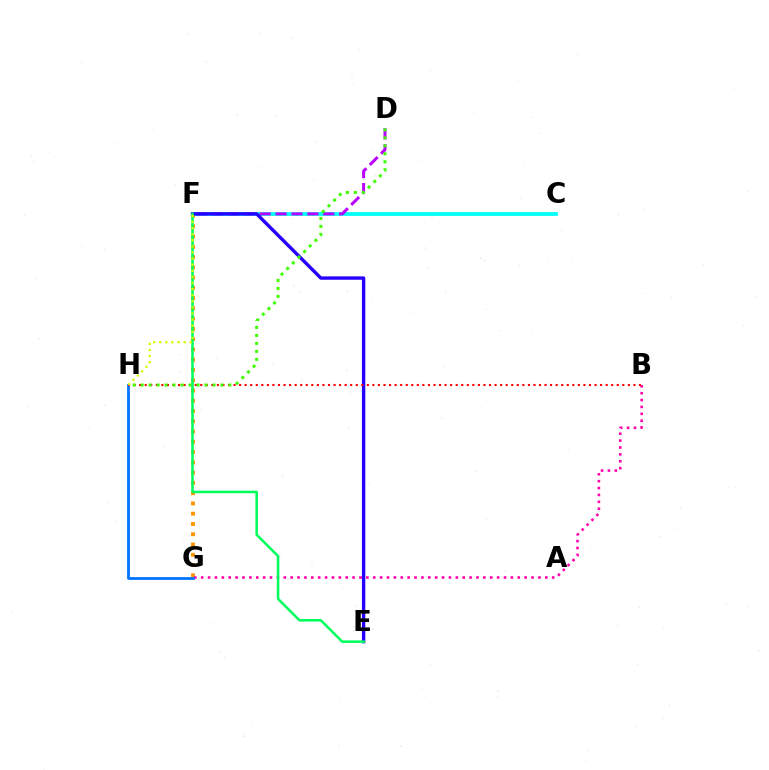{('F', 'G'): [{'color': '#ff9400', 'line_style': 'dotted', 'thickness': 2.79}], ('B', 'G'): [{'color': '#ff00ac', 'line_style': 'dotted', 'thickness': 1.87}], ('C', 'F'): [{'color': '#00fff6', 'line_style': 'solid', 'thickness': 2.7}], ('D', 'F'): [{'color': '#b900ff', 'line_style': 'dashed', 'thickness': 2.16}], ('E', 'F'): [{'color': '#2500ff', 'line_style': 'solid', 'thickness': 2.43}, {'color': '#00ff5c', 'line_style': 'solid', 'thickness': 1.84}], ('G', 'H'): [{'color': '#0074ff', 'line_style': 'solid', 'thickness': 2.01}], ('B', 'H'): [{'color': '#ff0000', 'line_style': 'dotted', 'thickness': 1.51}], ('D', 'H'): [{'color': '#3dff00', 'line_style': 'dotted', 'thickness': 2.17}], ('F', 'H'): [{'color': '#d1ff00', 'line_style': 'dotted', 'thickness': 1.66}]}